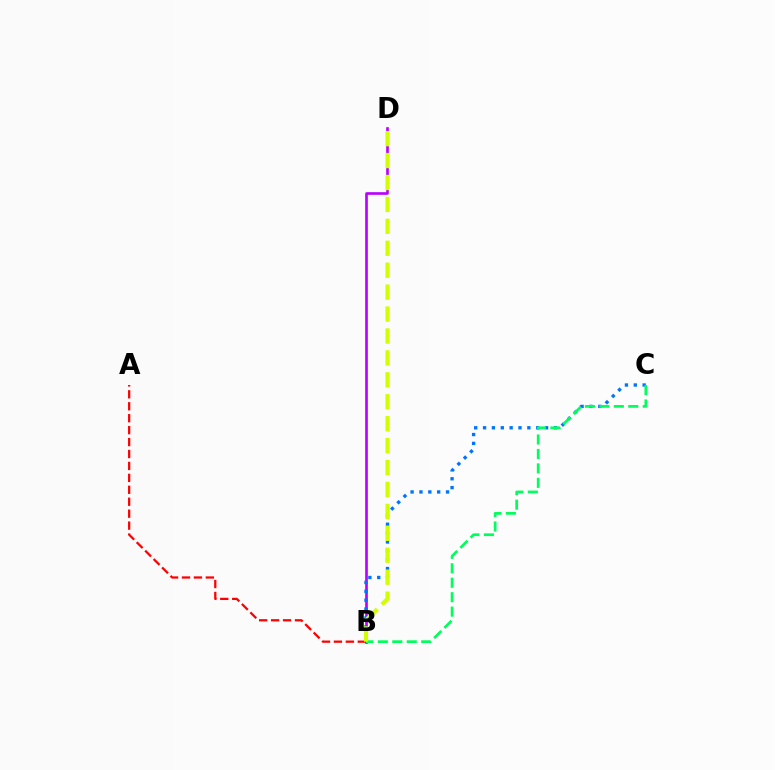{('B', 'D'): [{'color': '#b900ff', 'line_style': 'solid', 'thickness': 1.9}, {'color': '#d1ff00', 'line_style': 'dashed', 'thickness': 2.98}], ('B', 'C'): [{'color': '#0074ff', 'line_style': 'dotted', 'thickness': 2.41}, {'color': '#00ff5c', 'line_style': 'dashed', 'thickness': 1.96}], ('A', 'B'): [{'color': '#ff0000', 'line_style': 'dashed', 'thickness': 1.62}]}